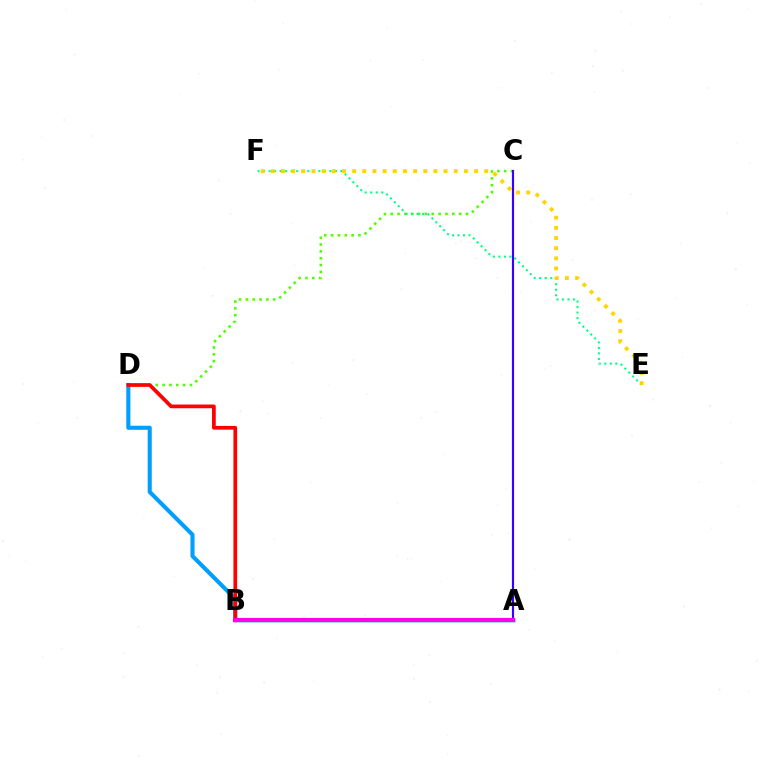{('C', 'D'): [{'color': '#4fff00', 'line_style': 'dotted', 'thickness': 1.86}], ('E', 'F'): [{'color': '#00ff86', 'line_style': 'dotted', 'thickness': 1.5}, {'color': '#ffd500', 'line_style': 'dotted', 'thickness': 2.76}], ('A', 'D'): [{'color': '#009eff', 'line_style': 'solid', 'thickness': 2.94}], ('A', 'C'): [{'color': '#3700ff', 'line_style': 'solid', 'thickness': 1.55}], ('B', 'D'): [{'color': '#ff0000', 'line_style': 'solid', 'thickness': 2.68}], ('A', 'B'): [{'color': '#ff00ed', 'line_style': 'solid', 'thickness': 2.97}]}